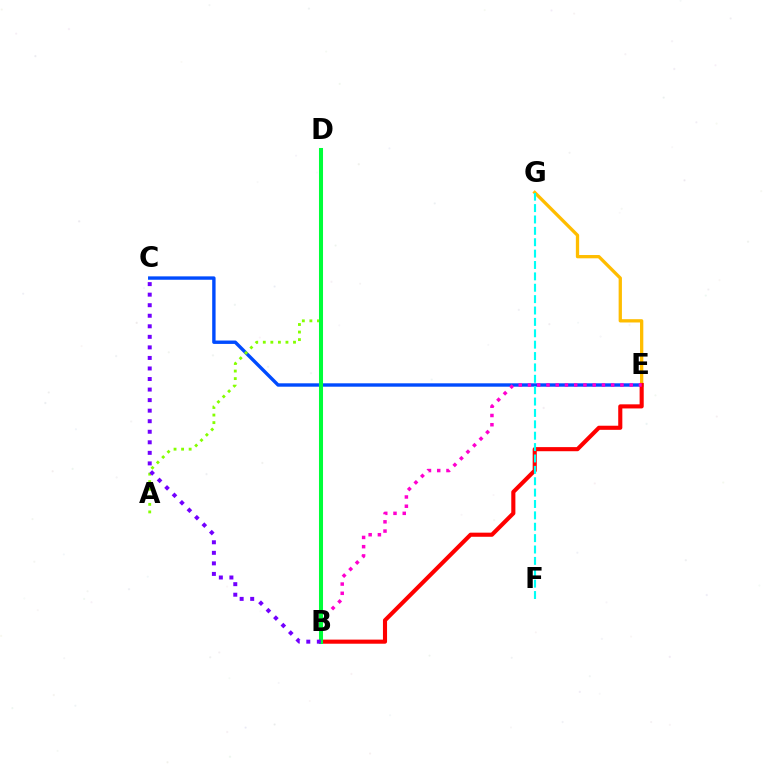{('C', 'E'): [{'color': '#004bff', 'line_style': 'solid', 'thickness': 2.44}], ('E', 'G'): [{'color': '#ffbd00', 'line_style': 'solid', 'thickness': 2.37}], ('B', 'E'): [{'color': '#ff0000', 'line_style': 'solid', 'thickness': 2.96}, {'color': '#ff00cf', 'line_style': 'dotted', 'thickness': 2.51}], ('A', 'D'): [{'color': '#84ff00', 'line_style': 'dotted', 'thickness': 2.05}], ('F', 'G'): [{'color': '#00fff6', 'line_style': 'dashed', 'thickness': 1.55}], ('B', 'D'): [{'color': '#00ff39', 'line_style': 'solid', 'thickness': 2.91}], ('B', 'C'): [{'color': '#7200ff', 'line_style': 'dotted', 'thickness': 2.87}]}